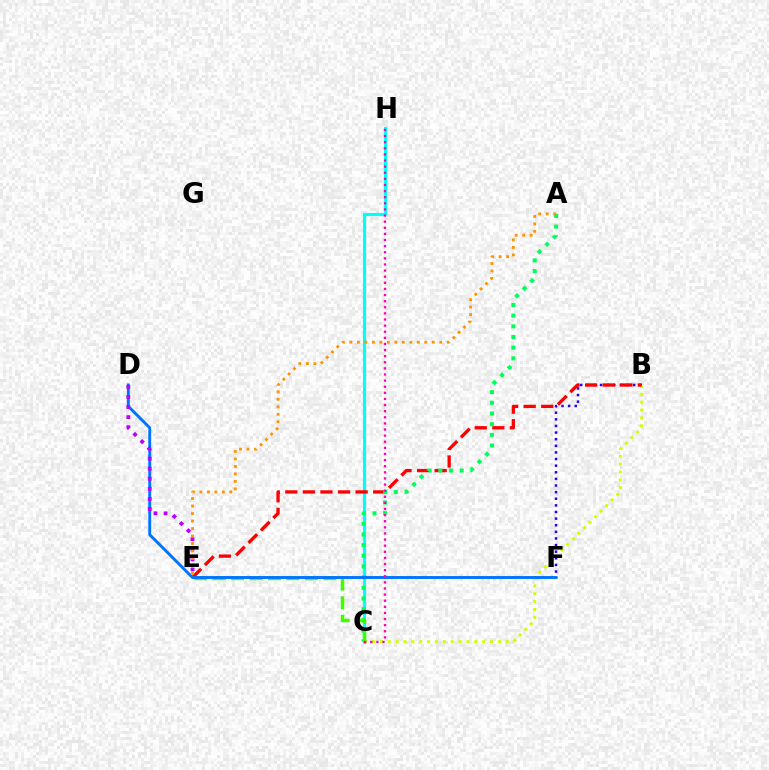{('C', 'H'): [{'color': '#00fff6', 'line_style': 'solid', 'thickness': 2.28}, {'color': '#ff00ac', 'line_style': 'dotted', 'thickness': 1.66}], ('B', 'F'): [{'color': '#2500ff', 'line_style': 'dotted', 'thickness': 1.8}], ('B', 'C'): [{'color': '#d1ff00', 'line_style': 'dotted', 'thickness': 2.14}], ('B', 'E'): [{'color': '#ff0000', 'line_style': 'dashed', 'thickness': 2.39}], ('A', 'C'): [{'color': '#00ff5c', 'line_style': 'dotted', 'thickness': 2.9}], ('C', 'E'): [{'color': '#3dff00', 'line_style': 'dashed', 'thickness': 2.51}], ('D', 'F'): [{'color': '#0074ff', 'line_style': 'solid', 'thickness': 2.09}], ('D', 'E'): [{'color': '#b900ff', 'line_style': 'dotted', 'thickness': 2.74}], ('A', 'E'): [{'color': '#ff9400', 'line_style': 'dotted', 'thickness': 2.03}]}